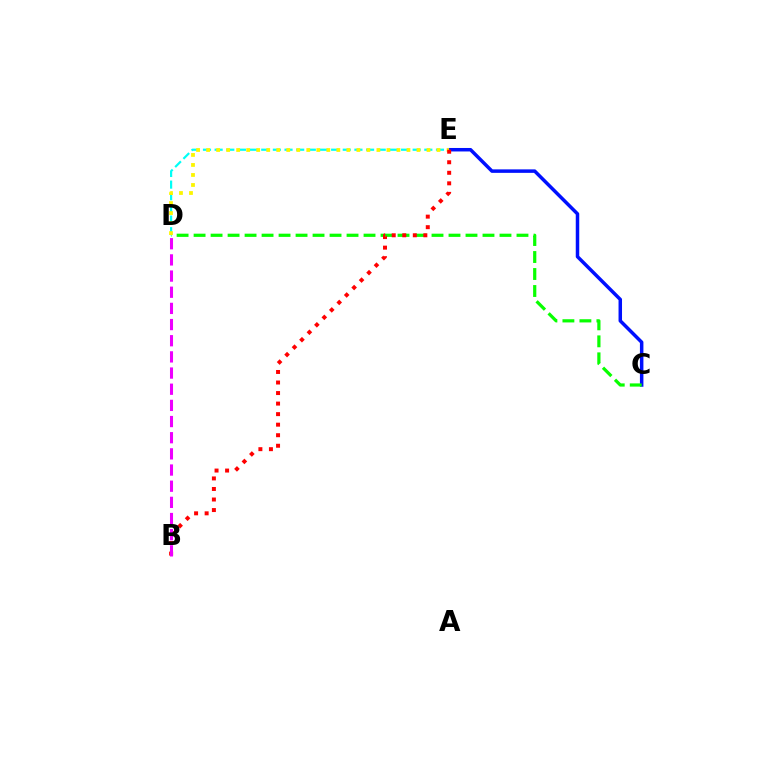{('C', 'E'): [{'color': '#0010ff', 'line_style': 'solid', 'thickness': 2.51}], ('D', 'E'): [{'color': '#00fff6', 'line_style': 'dashed', 'thickness': 1.58}, {'color': '#fcf500', 'line_style': 'dotted', 'thickness': 2.72}], ('C', 'D'): [{'color': '#08ff00', 'line_style': 'dashed', 'thickness': 2.31}], ('B', 'E'): [{'color': '#ff0000', 'line_style': 'dotted', 'thickness': 2.86}], ('B', 'D'): [{'color': '#ee00ff', 'line_style': 'dashed', 'thickness': 2.2}]}